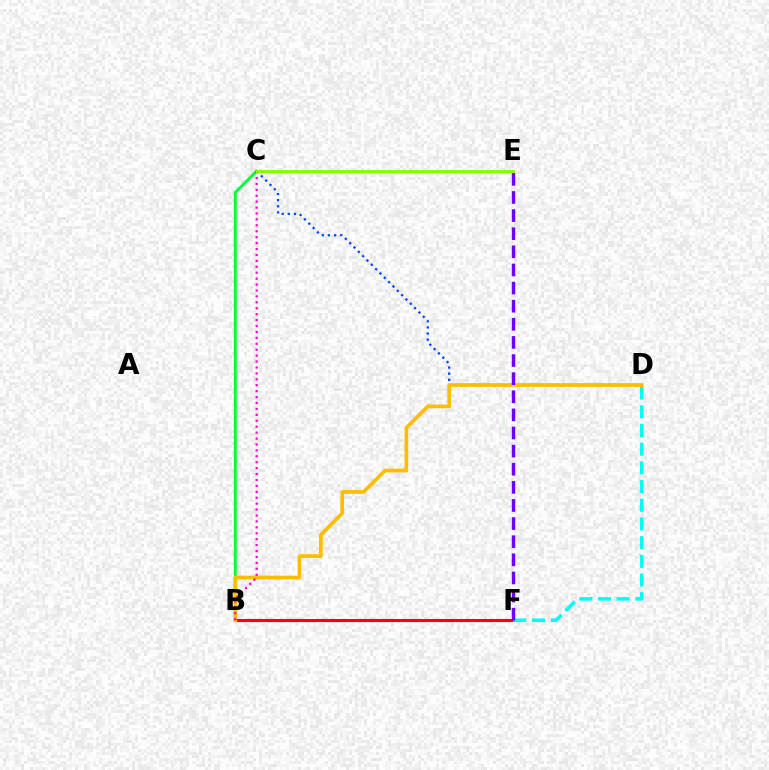{('B', 'C'): [{'color': '#00ff39', 'line_style': 'solid', 'thickness': 2.09}, {'color': '#ff00cf', 'line_style': 'dotted', 'thickness': 1.61}], ('C', 'D'): [{'color': '#004bff', 'line_style': 'dotted', 'thickness': 1.66}], ('B', 'F'): [{'color': '#ff0000', 'line_style': 'solid', 'thickness': 2.22}], ('D', 'F'): [{'color': '#00fff6', 'line_style': 'dashed', 'thickness': 2.54}], ('B', 'D'): [{'color': '#ffbd00', 'line_style': 'solid', 'thickness': 2.67}], ('E', 'F'): [{'color': '#7200ff', 'line_style': 'dashed', 'thickness': 2.46}], ('C', 'E'): [{'color': '#84ff00', 'line_style': 'solid', 'thickness': 2.09}]}